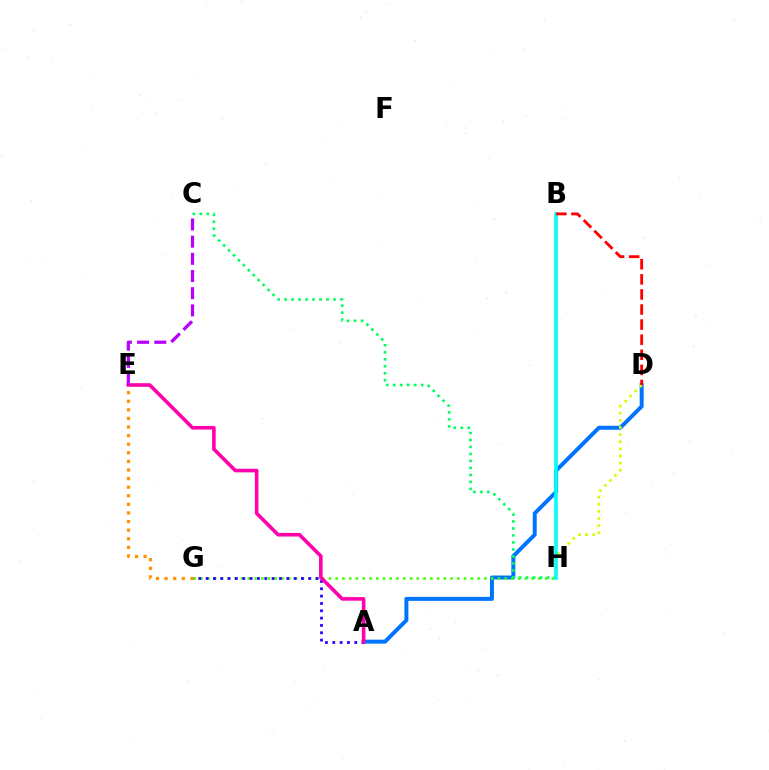{('A', 'D'): [{'color': '#0074ff', 'line_style': 'solid', 'thickness': 2.86}], ('G', 'H'): [{'color': '#3dff00', 'line_style': 'dotted', 'thickness': 1.84}], ('A', 'G'): [{'color': '#2500ff', 'line_style': 'dotted', 'thickness': 1.99}], ('C', 'H'): [{'color': '#00ff5c', 'line_style': 'dotted', 'thickness': 1.9}], ('A', 'E'): [{'color': '#ff00ac', 'line_style': 'solid', 'thickness': 2.59}], ('C', 'E'): [{'color': '#b900ff', 'line_style': 'dashed', 'thickness': 2.33}], ('E', 'G'): [{'color': '#ff9400', 'line_style': 'dotted', 'thickness': 2.33}], ('D', 'H'): [{'color': '#d1ff00', 'line_style': 'dotted', 'thickness': 1.94}], ('B', 'H'): [{'color': '#00fff6', 'line_style': 'solid', 'thickness': 2.59}], ('B', 'D'): [{'color': '#ff0000', 'line_style': 'dashed', 'thickness': 2.05}]}